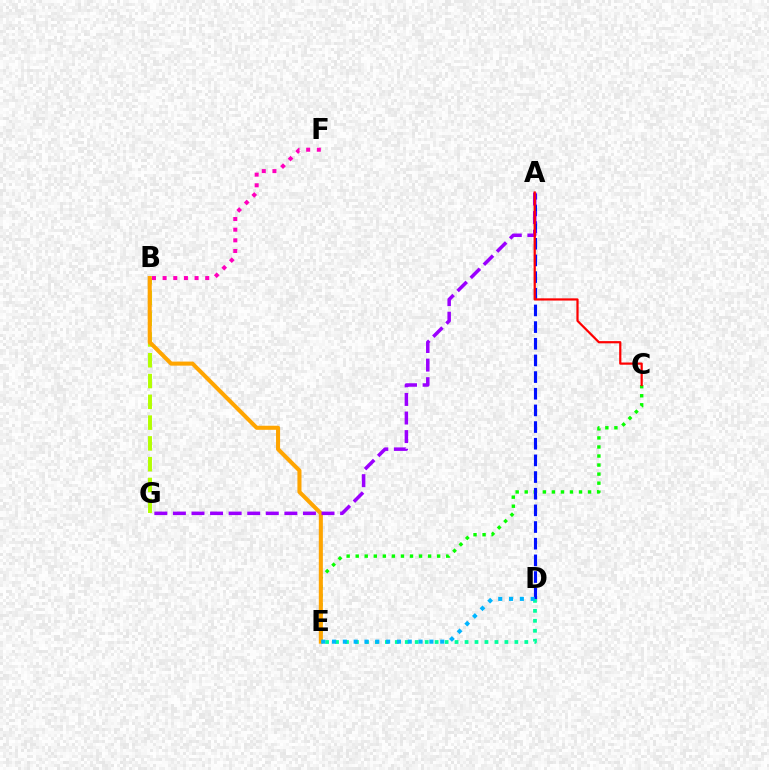{('C', 'E'): [{'color': '#08ff00', 'line_style': 'dotted', 'thickness': 2.46}], ('A', 'D'): [{'color': '#0010ff', 'line_style': 'dashed', 'thickness': 2.26}], ('B', 'G'): [{'color': '#b3ff00', 'line_style': 'dashed', 'thickness': 2.82}], ('B', 'E'): [{'color': '#ffa500', 'line_style': 'solid', 'thickness': 2.93}], ('A', 'G'): [{'color': '#9b00ff', 'line_style': 'dashed', 'thickness': 2.52}], ('D', 'E'): [{'color': '#00ff9d', 'line_style': 'dotted', 'thickness': 2.71}, {'color': '#00b5ff', 'line_style': 'dotted', 'thickness': 2.94}], ('A', 'C'): [{'color': '#ff0000', 'line_style': 'solid', 'thickness': 1.6}], ('B', 'F'): [{'color': '#ff00bd', 'line_style': 'dotted', 'thickness': 2.89}]}